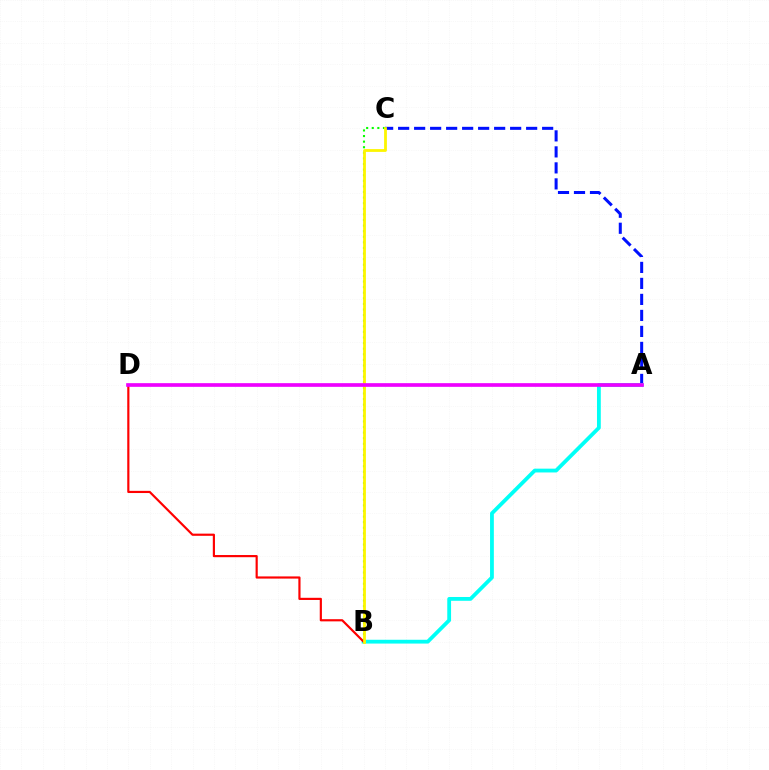{('B', 'C'): [{'color': '#08ff00', 'line_style': 'dotted', 'thickness': 1.52}, {'color': '#fcf500', 'line_style': 'solid', 'thickness': 2.01}], ('A', 'C'): [{'color': '#0010ff', 'line_style': 'dashed', 'thickness': 2.17}], ('A', 'B'): [{'color': '#00fff6', 'line_style': 'solid', 'thickness': 2.74}], ('B', 'D'): [{'color': '#ff0000', 'line_style': 'solid', 'thickness': 1.57}], ('A', 'D'): [{'color': '#ee00ff', 'line_style': 'solid', 'thickness': 2.64}]}